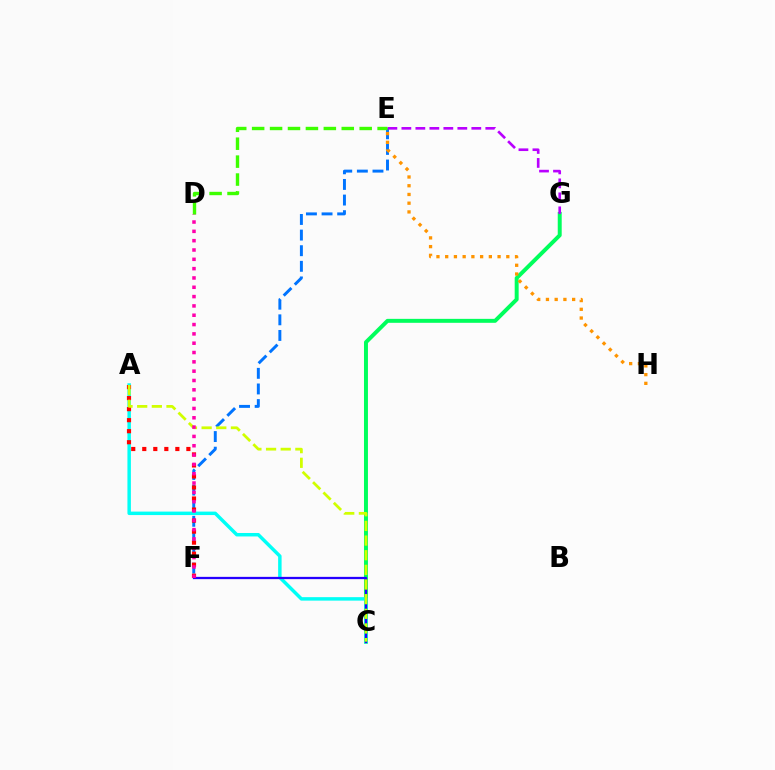{('C', 'G'): [{'color': '#00ff5c', 'line_style': 'solid', 'thickness': 2.85}], ('A', 'C'): [{'color': '#00fff6', 'line_style': 'solid', 'thickness': 2.49}, {'color': '#d1ff00', 'line_style': 'dashed', 'thickness': 1.99}], ('E', 'F'): [{'color': '#0074ff', 'line_style': 'dashed', 'thickness': 2.12}], ('E', 'G'): [{'color': '#b900ff', 'line_style': 'dashed', 'thickness': 1.9}], ('C', 'F'): [{'color': '#2500ff', 'line_style': 'solid', 'thickness': 1.64}], ('A', 'F'): [{'color': '#ff0000', 'line_style': 'dotted', 'thickness': 3.0}], ('E', 'H'): [{'color': '#ff9400', 'line_style': 'dotted', 'thickness': 2.37}], ('D', 'F'): [{'color': '#ff00ac', 'line_style': 'dotted', 'thickness': 2.53}], ('D', 'E'): [{'color': '#3dff00', 'line_style': 'dashed', 'thickness': 2.43}]}